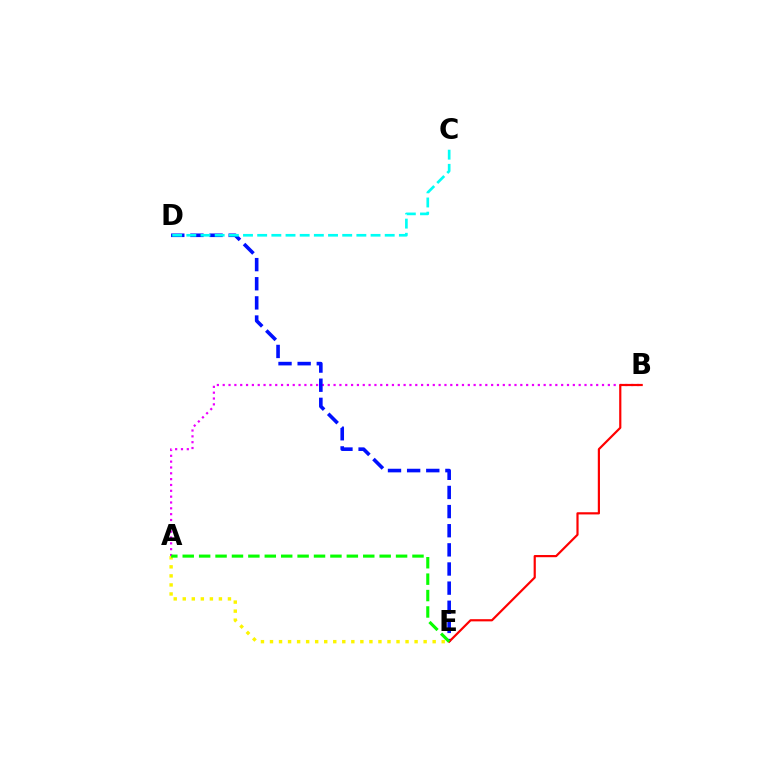{('A', 'E'): [{'color': '#fcf500', 'line_style': 'dotted', 'thickness': 2.46}, {'color': '#08ff00', 'line_style': 'dashed', 'thickness': 2.23}], ('A', 'B'): [{'color': '#ee00ff', 'line_style': 'dotted', 'thickness': 1.59}], ('D', 'E'): [{'color': '#0010ff', 'line_style': 'dashed', 'thickness': 2.6}], ('B', 'E'): [{'color': '#ff0000', 'line_style': 'solid', 'thickness': 1.58}], ('C', 'D'): [{'color': '#00fff6', 'line_style': 'dashed', 'thickness': 1.93}]}